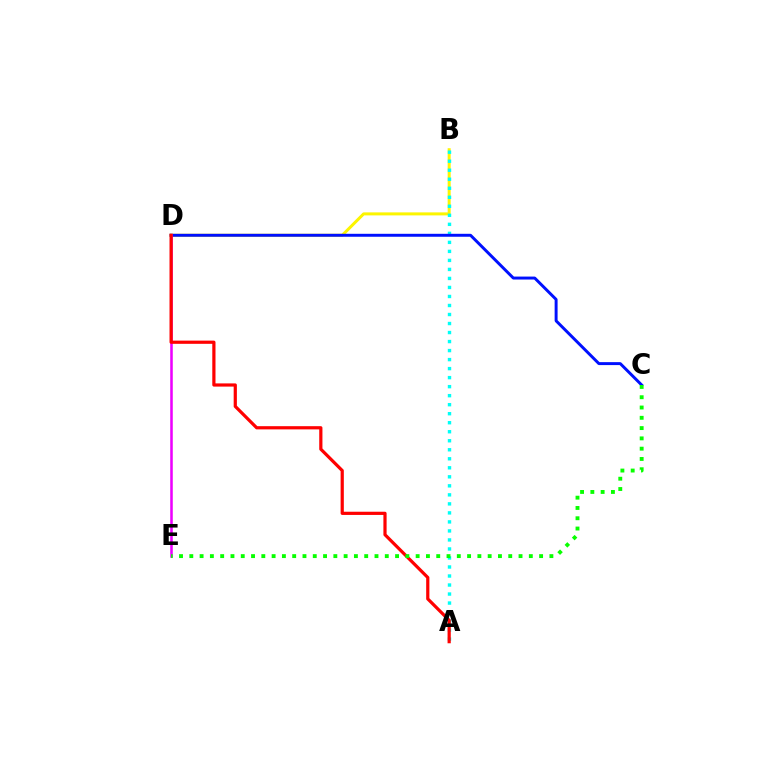{('B', 'D'): [{'color': '#fcf500', 'line_style': 'solid', 'thickness': 2.17}], ('A', 'B'): [{'color': '#00fff6', 'line_style': 'dotted', 'thickness': 2.45}], ('C', 'D'): [{'color': '#0010ff', 'line_style': 'solid', 'thickness': 2.13}], ('D', 'E'): [{'color': '#ee00ff', 'line_style': 'solid', 'thickness': 1.83}], ('A', 'D'): [{'color': '#ff0000', 'line_style': 'solid', 'thickness': 2.31}], ('C', 'E'): [{'color': '#08ff00', 'line_style': 'dotted', 'thickness': 2.8}]}